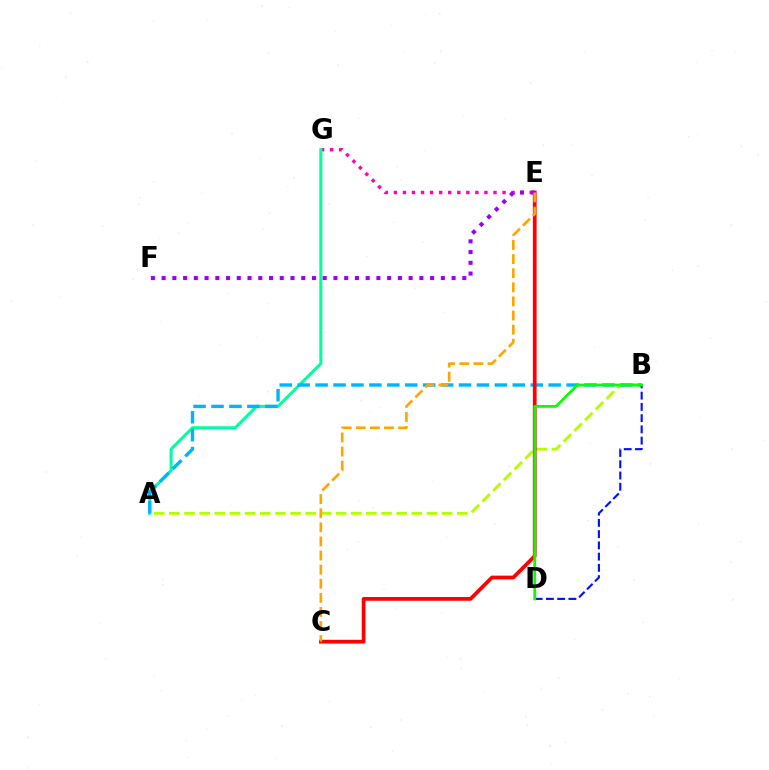{('E', 'G'): [{'color': '#ff00bd', 'line_style': 'dotted', 'thickness': 2.46}], ('A', 'B'): [{'color': '#b3ff00', 'line_style': 'dashed', 'thickness': 2.06}, {'color': '#00b5ff', 'line_style': 'dashed', 'thickness': 2.44}], ('A', 'G'): [{'color': '#00ff9d', 'line_style': 'solid', 'thickness': 2.2}], ('C', 'E'): [{'color': '#ff0000', 'line_style': 'solid', 'thickness': 2.7}, {'color': '#ffa500', 'line_style': 'dashed', 'thickness': 1.92}], ('E', 'F'): [{'color': '#9b00ff', 'line_style': 'dotted', 'thickness': 2.92}], ('B', 'D'): [{'color': '#0010ff', 'line_style': 'dashed', 'thickness': 1.53}, {'color': '#08ff00', 'line_style': 'solid', 'thickness': 2.0}]}